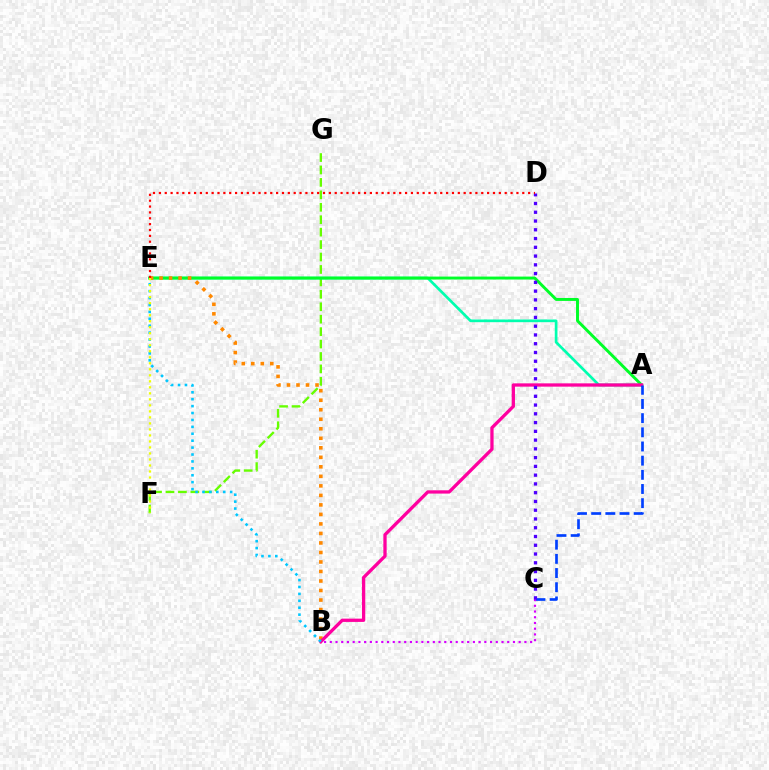{('F', 'G'): [{'color': '#66ff00', 'line_style': 'dashed', 'thickness': 1.69}], ('A', 'E'): [{'color': '#00ffaf', 'line_style': 'solid', 'thickness': 1.94}, {'color': '#00ff27', 'line_style': 'solid', 'thickness': 2.11}], ('B', 'E'): [{'color': '#ff8800', 'line_style': 'dotted', 'thickness': 2.59}, {'color': '#00c7ff', 'line_style': 'dotted', 'thickness': 1.88}], ('A', 'B'): [{'color': '#ff00a0', 'line_style': 'solid', 'thickness': 2.37}], ('A', 'C'): [{'color': '#003fff', 'line_style': 'dashed', 'thickness': 1.93}], ('B', 'C'): [{'color': '#d600ff', 'line_style': 'dotted', 'thickness': 1.56}], ('C', 'D'): [{'color': '#4f00ff', 'line_style': 'dotted', 'thickness': 2.38}], ('E', 'F'): [{'color': '#eeff00', 'line_style': 'dotted', 'thickness': 1.63}], ('D', 'E'): [{'color': '#ff0000', 'line_style': 'dotted', 'thickness': 1.59}]}